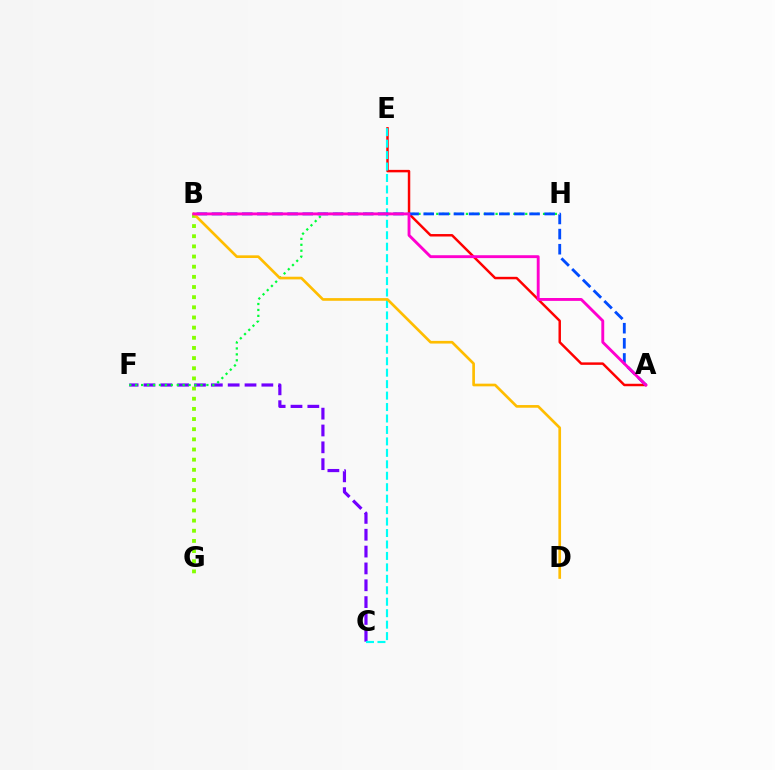{('A', 'E'): [{'color': '#ff0000', 'line_style': 'solid', 'thickness': 1.77}], ('B', 'G'): [{'color': '#84ff00', 'line_style': 'dotted', 'thickness': 2.76}], ('C', 'F'): [{'color': '#7200ff', 'line_style': 'dashed', 'thickness': 2.29}], ('C', 'E'): [{'color': '#00fff6', 'line_style': 'dashed', 'thickness': 1.56}], ('F', 'H'): [{'color': '#00ff39', 'line_style': 'dotted', 'thickness': 1.61}], ('A', 'B'): [{'color': '#004bff', 'line_style': 'dashed', 'thickness': 2.05}, {'color': '#ff00cf', 'line_style': 'solid', 'thickness': 2.07}], ('B', 'D'): [{'color': '#ffbd00', 'line_style': 'solid', 'thickness': 1.92}]}